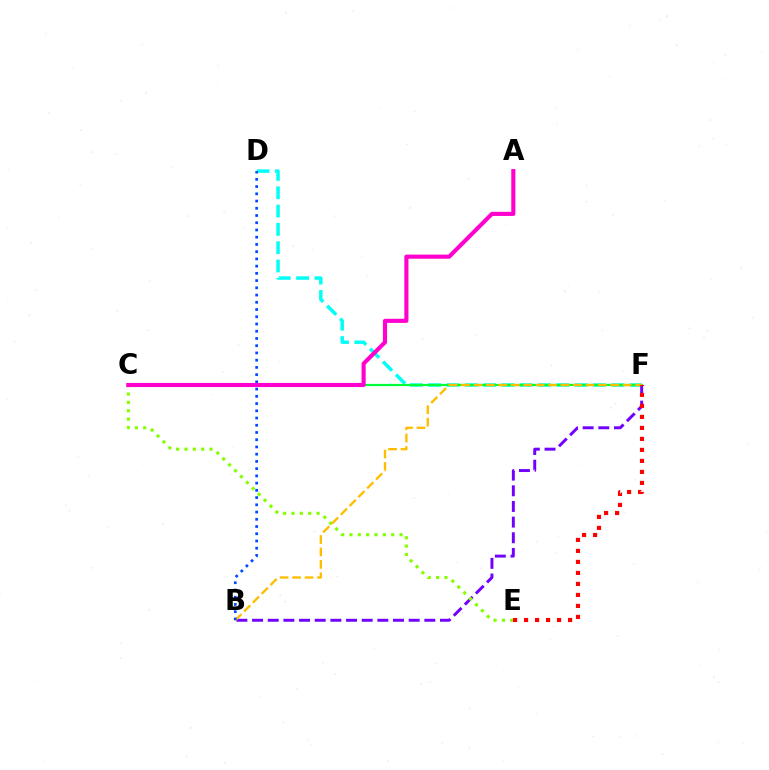{('D', 'F'): [{'color': '#00fff6', 'line_style': 'dashed', 'thickness': 2.49}], ('C', 'F'): [{'color': '#00ff39', 'line_style': 'solid', 'thickness': 1.59}], ('B', 'F'): [{'color': '#7200ff', 'line_style': 'dashed', 'thickness': 2.13}, {'color': '#ffbd00', 'line_style': 'dashed', 'thickness': 1.69}], ('C', 'E'): [{'color': '#84ff00', 'line_style': 'dotted', 'thickness': 2.27}], ('B', 'D'): [{'color': '#004bff', 'line_style': 'dotted', 'thickness': 1.97}], ('A', 'C'): [{'color': '#ff00cf', 'line_style': 'solid', 'thickness': 2.96}], ('E', 'F'): [{'color': '#ff0000', 'line_style': 'dotted', 'thickness': 2.99}]}